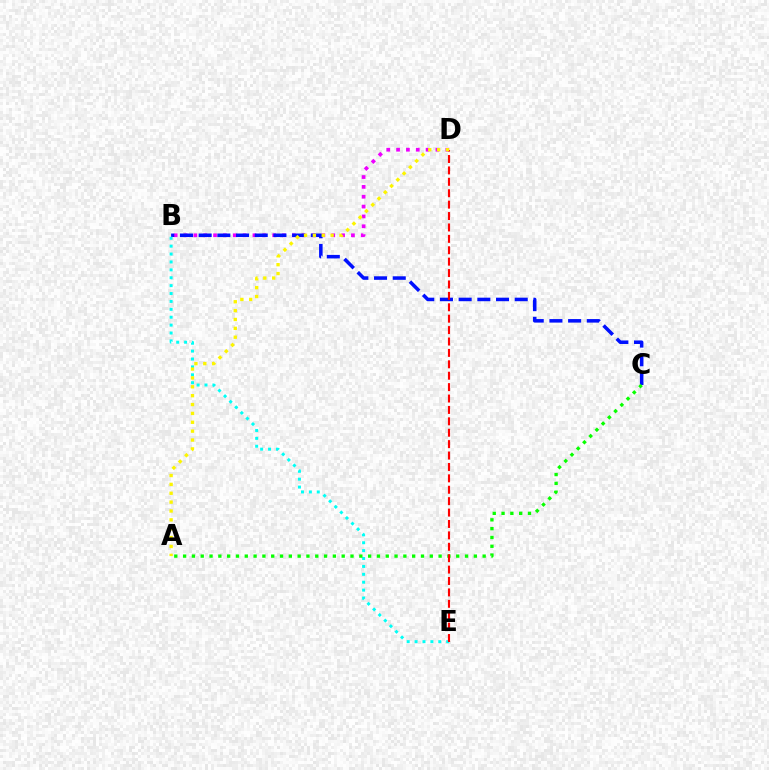{('B', 'D'): [{'color': '#ee00ff', 'line_style': 'dotted', 'thickness': 2.68}], ('B', 'C'): [{'color': '#0010ff', 'line_style': 'dashed', 'thickness': 2.54}], ('B', 'E'): [{'color': '#00fff6', 'line_style': 'dotted', 'thickness': 2.15}], ('A', 'C'): [{'color': '#08ff00', 'line_style': 'dotted', 'thickness': 2.39}], ('D', 'E'): [{'color': '#ff0000', 'line_style': 'dashed', 'thickness': 1.55}], ('A', 'D'): [{'color': '#fcf500', 'line_style': 'dotted', 'thickness': 2.41}]}